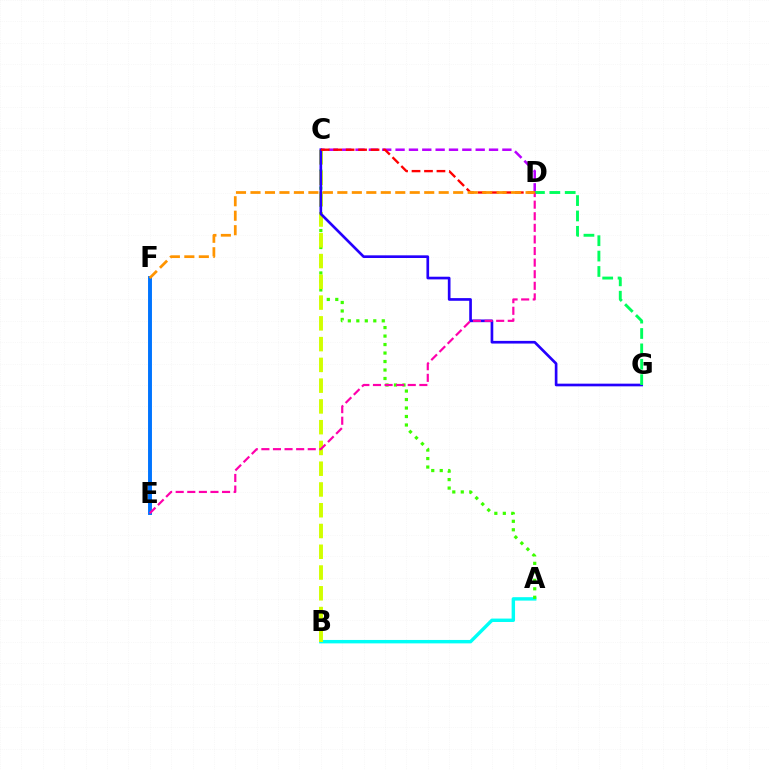{('E', 'F'): [{'color': '#0074ff', 'line_style': 'solid', 'thickness': 2.83}], ('C', 'D'): [{'color': '#b900ff', 'line_style': 'dashed', 'thickness': 1.81}, {'color': '#ff0000', 'line_style': 'dashed', 'thickness': 1.69}], ('A', 'B'): [{'color': '#00fff6', 'line_style': 'solid', 'thickness': 2.46}], ('A', 'C'): [{'color': '#3dff00', 'line_style': 'dotted', 'thickness': 2.31}], ('B', 'C'): [{'color': '#d1ff00', 'line_style': 'dashed', 'thickness': 2.82}], ('C', 'G'): [{'color': '#2500ff', 'line_style': 'solid', 'thickness': 1.92}], ('D', 'G'): [{'color': '#00ff5c', 'line_style': 'dashed', 'thickness': 2.09}], ('D', 'E'): [{'color': '#ff00ac', 'line_style': 'dashed', 'thickness': 1.57}], ('D', 'F'): [{'color': '#ff9400', 'line_style': 'dashed', 'thickness': 1.97}]}